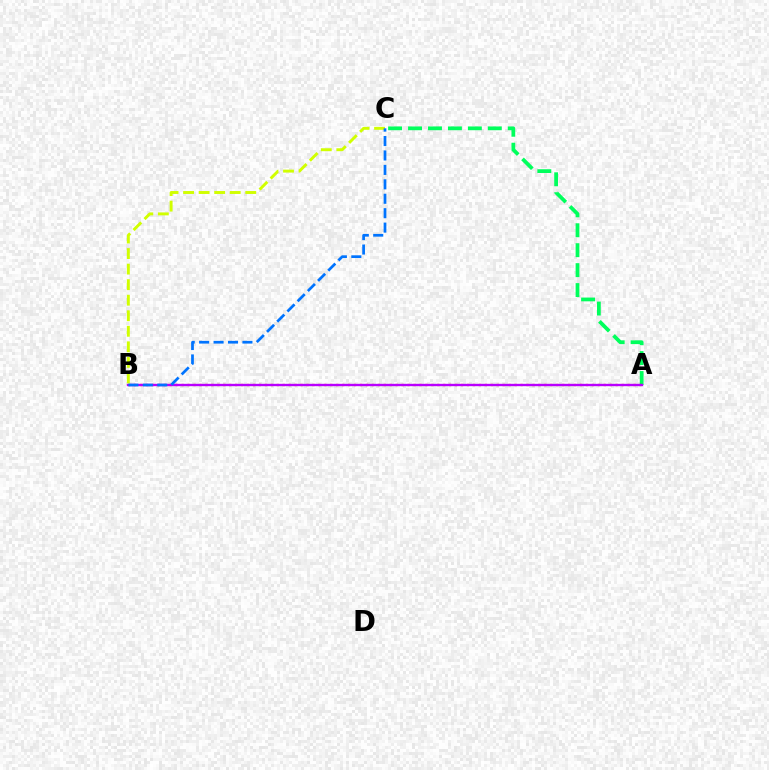{('A', 'C'): [{'color': '#00ff5c', 'line_style': 'dashed', 'thickness': 2.71}], ('A', 'B'): [{'color': '#ff0000', 'line_style': 'dotted', 'thickness': 1.62}, {'color': '#b900ff', 'line_style': 'solid', 'thickness': 1.69}], ('B', 'C'): [{'color': '#d1ff00', 'line_style': 'dashed', 'thickness': 2.11}, {'color': '#0074ff', 'line_style': 'dashed', 'thickness': 1.96}]}